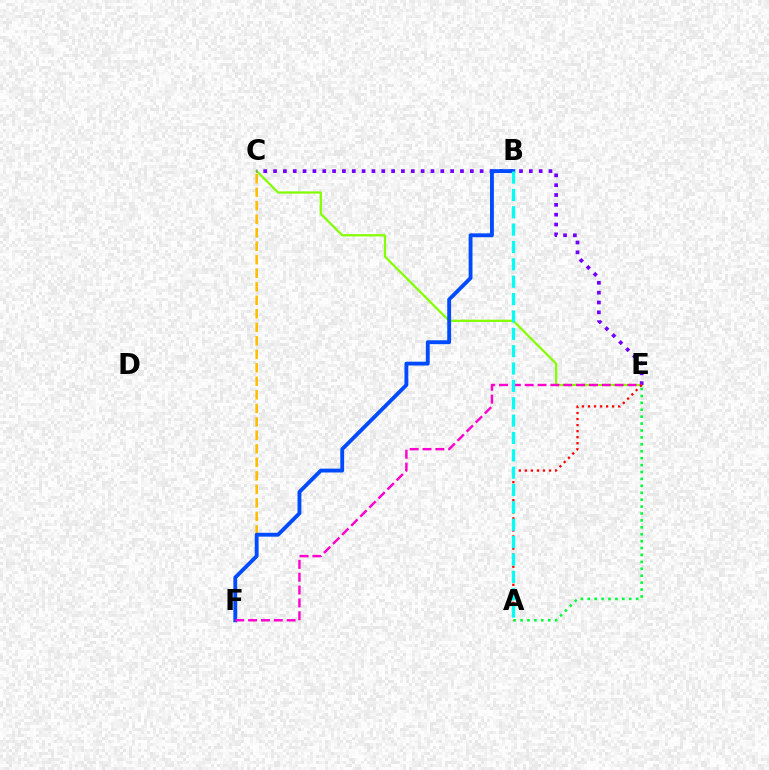{('A', 'E'): [{'color': '#00ff39', 'line_style': 'dotted', 'thickness': 1.88}, {'color': '#ff0000', 'line_style': 'dotted', 'thickness': 1.64}], ('C', 'E'): [{'color': '#84ff00', 'line_style': 'solid', 'thickness': 1.61}, {'color': '#7200ff', 'line_style': 'dotted', 'thickness': 2.67}], ('C', 'F'): [{'color': '#ffbd00', 'line_style': 'dashed', 'thickness': 1.83}], ('B', 'F'): [{'color': '#004bff', 'line_style': 'solid', 'thickness': 2.78}], ('E', 'F'): [{'color': '#ff00cf', 'line_style': 'dashed', 'thickness': 1.74}], ('A', 'B'): [{'color': '#00fff6', 'line_style': 'dashed', 'thickness': 2.36}]}